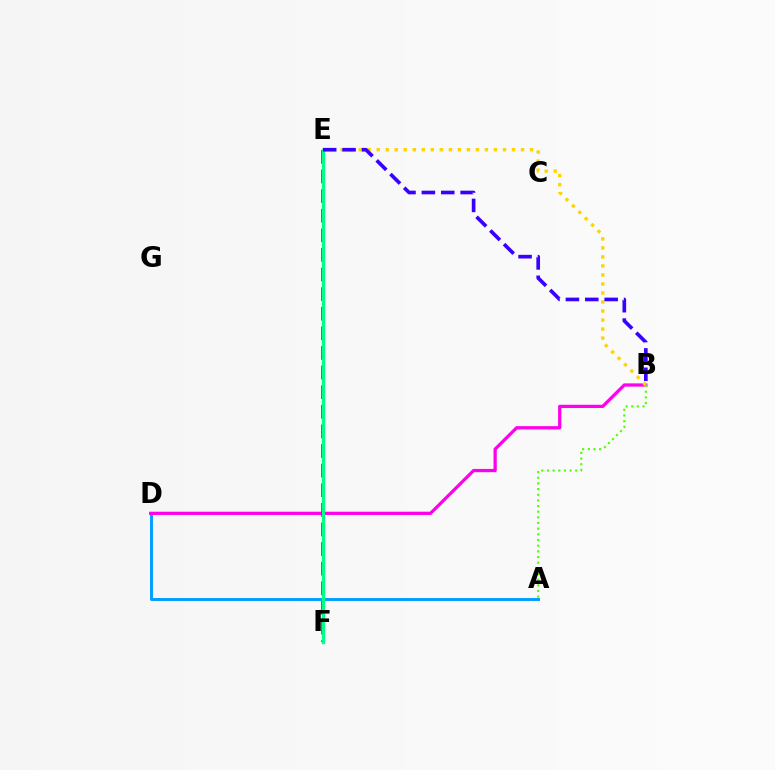{('A', 'D'): [{'color': '#009eff', 'line_style': 'solid', 'thickness': 2.11}], ('B', 'D'): [{'color': '#ff00ed', 'line_style': 'solid', 'thickness': 2.35}], ('E', 'F'): [{'color': '#ff0000', 'line_style': 'dashed', 'thickness': 2.66}, {'color': '#00ff86', 'line_style': 'solid', 'thickness': 2.38}], ('B', 'E'): [{'color': '#ffd500', 'line_style': 'dotted', 'thickness': 2.45}, {'color': '#3700ff', 'line_style': 'dashed', 'thickness': 2.63}], ('A', 'B'): [{'color': '#4fff00', 'line_style': 'dotted', 'thickness': 1.54}]}